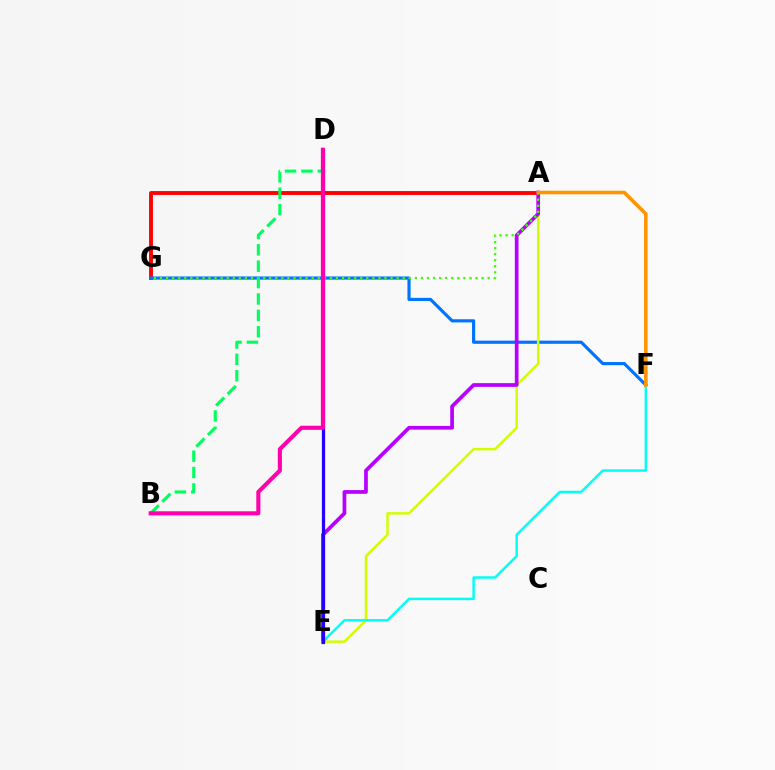{('A', 'G'): [{'color': '#ff0000', 'line_style': 'solid', 'thickness': 2.79}, {'color': '#3dff00', 'line_style': 'dotted', 'thickness': 1.65}], ('F', 'G'): [{'color': '#0074ff', 'line_style': 'solid', 'thickness': 2.28}], ('A', 'E'): [{'color': '#d1ff00', 'line_style': 'solid', 'thickness': 1.77}, {'color': '#b900ff', 'line_style': 'solid', 'thickness': 2.68}], ('E', 'F'): [{'color': '#00fff6', 'line_style': 'solid', 'thickness': 1.77}], ('D', 'E'): [{'color': '#2500ff', 'line_style': 'solid', 'thickness': 2.33}], ('B', 'D'): [{'color': '#00ff5c', 'line_style': 'dashed', 'thickness': 2.23}, {'color': '#ff00ac', 'line_style': 'solid', 'thickness': 2.94}], ('A', 'F'): [{'color': '#ff9400', 'line_style': 'solid', 'thickness': 2.58}]}